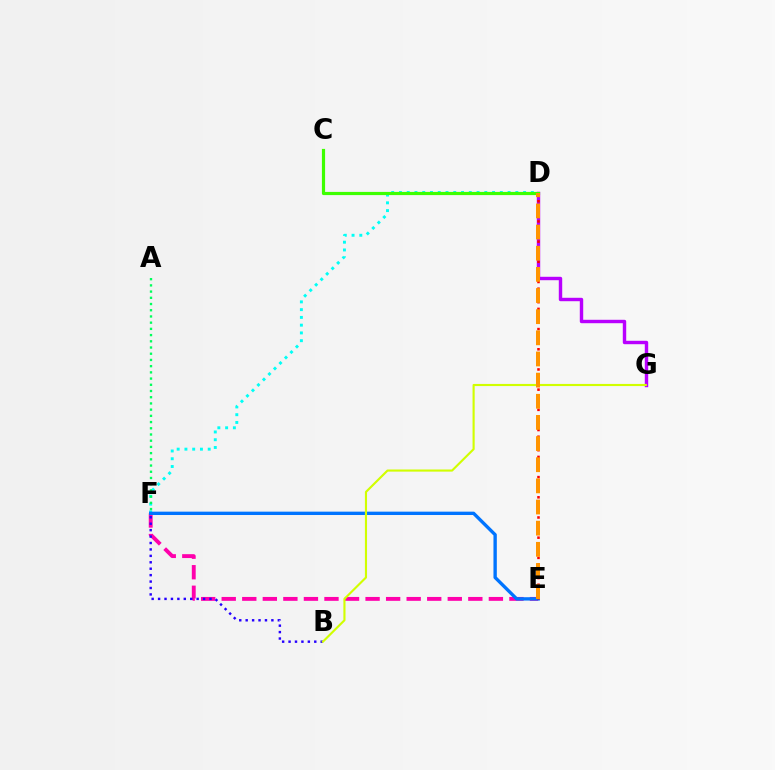{('D', 'F'): [{'color': '#00fff6', 'line_style': 'dotted', 'thickness': 2.11}], ('E', 'F'): [{'color': '#ff00ac', 'line_style': 'dashed', 'thickness': 2.79}, {'color': '#0074ff', 'line_style': 'solid', 'thickness': 2.42}], ('B', 'F'): [{'color': '#2500ff', 'line_style': 'dotted', 'thickness': 1.75}], ('D', 'G'): [{'color': '#b900ff', 'line_style': 'solid', 'thickness': 2.46}], ('C', 'D'): [{'color': '#3dff00', 'line_style': 'solid', 'thickness': 2.29}], ('D', 'E'): [{'color': '#ff0000', 'line_style': 'dotted', 'thickness': 1.83}, {'color': '#ff9400', 'line_style': 'dashed', 'thickness': 2.87}], ('B', 'G'): [{'color': '#d1ff00', 'line_style': 'solid', 'thickness': 1.53}], ('A', 'F'): [{'color': '#00ff5c', 'line_style': 'dotted', 'thickness': 1.69}]}